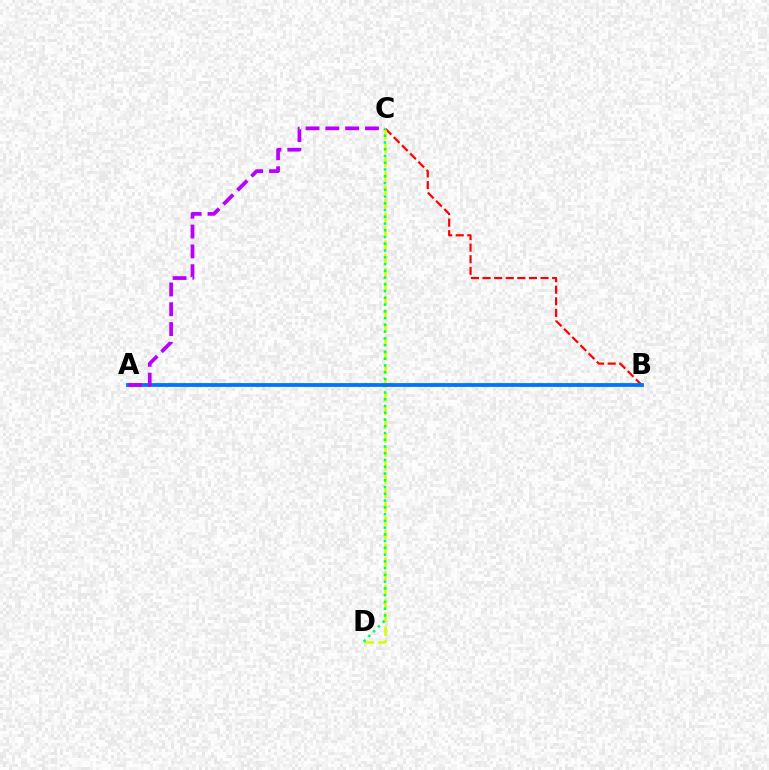{('B', 'C'): [{'color': '#ff0000', 'line_style': 'dashed', 'thickness': 1.58}], ('C', 'D'): [{'color': '#d1ff00', 'line_style': 'dashed', 'thickness': 1.87}, {'color': '#00ff5c', 'line_style': 'dotted', 'thickness': 1.84}], ('A', 'B'): [{'color': '#0074ff', 'line_style': 'solid', 'thickness': 2.73}], ('A', 'C'): [{'color': '#b900ff', 'line_style': 'dashed', 'thickness': 2.69}]}